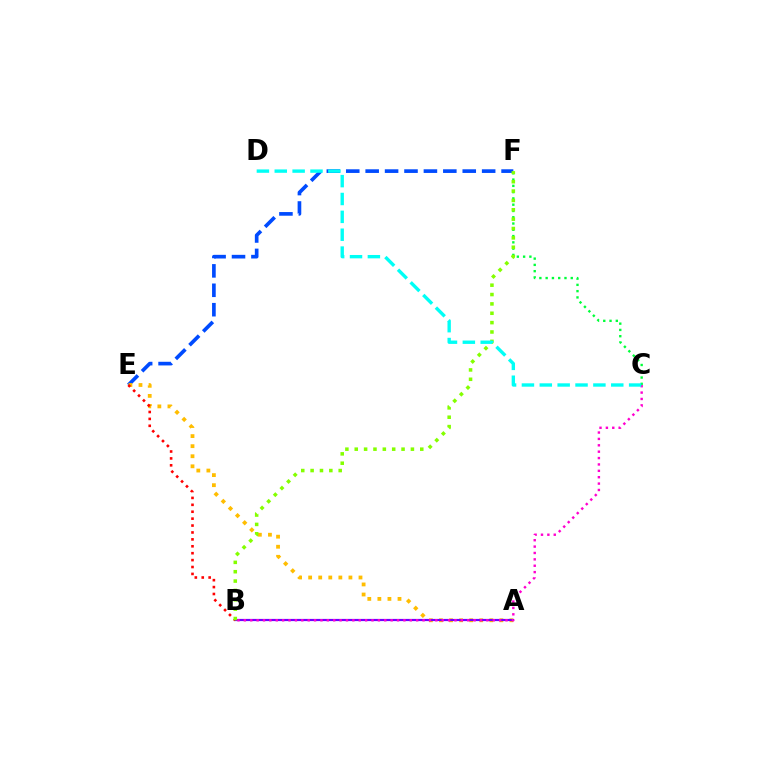{('C', 'F'): [{'color': '#00ff39', 'line_style': 'dotted', 'thickness': 1.71}], ('E', 'F'): [{'color': '#004bff', 'line_style': 'dashed', 'thickness': 2.64}], ('A', 'E'): [{'color': '#ffbd00', 'line_style': 'dotted', 'thickness': 2.74}], ('A', 'B'): [{'color': '#7200ff', 'line_style': 'solid', 'thickness': 1.58}], ('B', 'E'): [{'color': '#ff0000', 'line_style': 'dotted', 'thickness': 1.88}], ('B', 'C'): [{'color': '#ff00cf', 'line_style': 'dotted', 'thickness': 1.73}], ('B', 'F'): [{'color': '#84ff00', 'line_style': 'dotted', 'thickness': 2.54}], ('C', 'D'): [{'color': '#00fff6', 'line_style': 'dashed', 'thickness': 2.43}]}